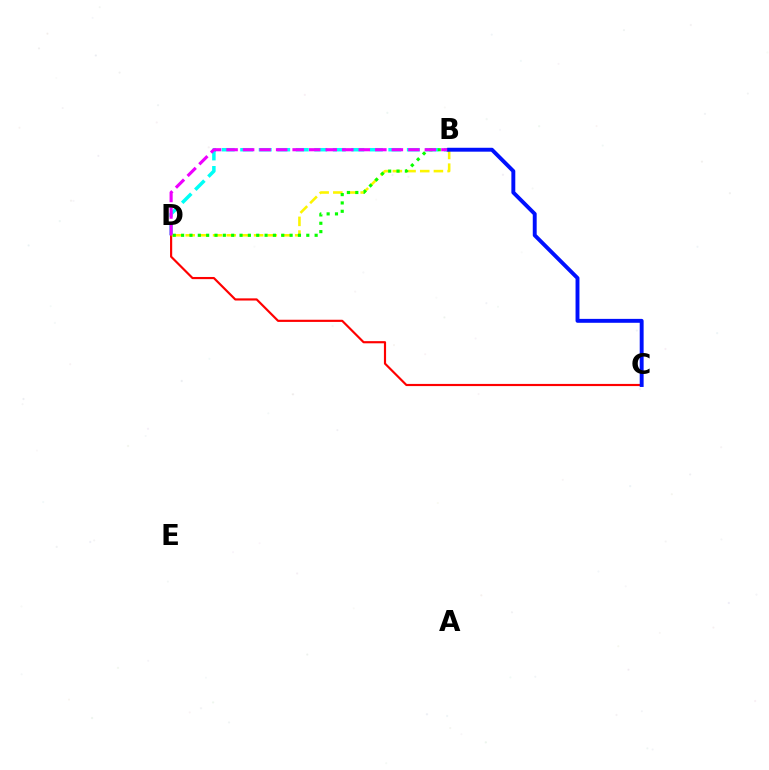{('C', 'D'): [{'color': '#ff0000', 'line_style': 'solid', 'thickness': 1.56}], ('B', 'D'): [{'color': '#00fff6', 'line_style': 'dashed', 'thickness': 2.52}, {'color': '#fcf500', 'line_style': 'dashed', 'thickness': 1.86}, {'color': '#08ff00', 'line_style': 'dotted', 'thickness': 2.27}, {'color': '#ee00ff', 'line_style': 'dashed', 'thickness': 2.25}], ('B', 'C'): [{'color': '#0010ff', 'line_style': 'solid', 'thickness': 2.81}]}